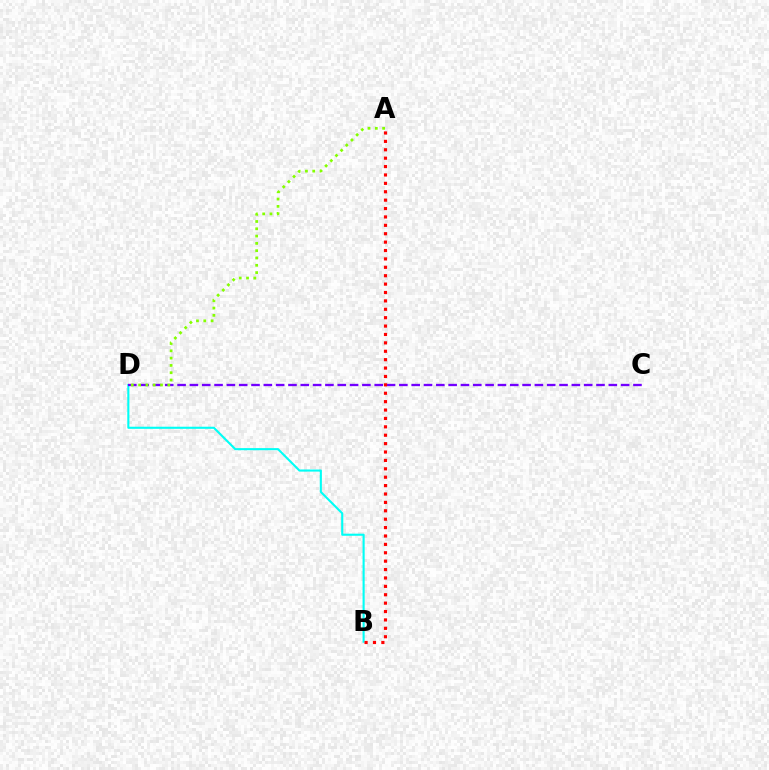{('B', 'D'): [{'color': '#00fff6', 'line_style': 'solid', 'thickness': 1.51}], ('C', 'D'): [{'color': '#7200ff', 'line_style': 'dashed', 'thickness': 1.67}], ('A', 'B'): [{'color': '#ff0000', 'line_style': 'dotted', 'thickness': 2.28}], ('A', 'D'): [{'color': '#84ff00', 'line_style': 'dotted', 'thickness': 1.98}]}